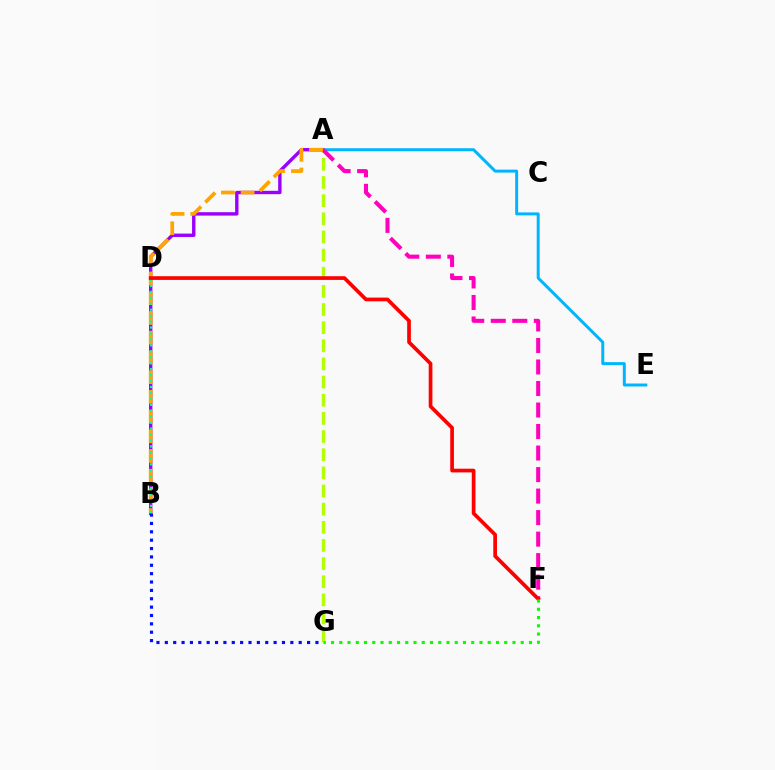{('A', 'B'): [{'color': '#9b00ff', 'line_style': 'solid', 'thickness': 2.44}, {'color': '#ffa500', 'line_style': 'dashed', 'thickness': 2.68}], ('A', 'G'): [{'color': '#b3ff00', 'line_style': 'dashed', 'thickness': 2.47}], ('A', 'E'): [{'color': '#00b5ff', 'line_style': 'solid', 'thickness': 2.15}], ('B', 'G'): [{'color': '#0010ff', 'line_style': 'dotted', 'thickness': 2.27}], ('A', 'F'): [{'color': '#ff00bd', 'line_style': 'dashed', 'thickness': 2.92}], ('B', 'D'): [{'color': '#00ff9d', 'line_style': 'dotted', 'thickness': 1.62}], ('D', 'F'): [{'color': '#ff0000', 'line_style': 'solid', 'thickness': 2.66}], ('F', 'G'): [{'color': '#08ff00', 'line_style': 'dotted', 'thickness': 2.24}]}